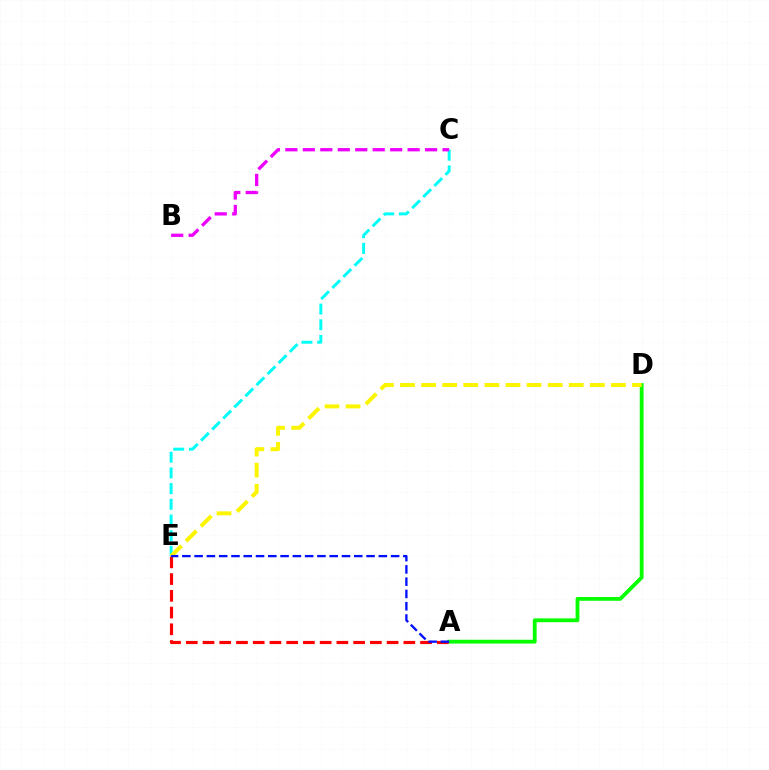{('A', 'D'): [{'color': '#08ff00', 'line_style': 'solid', 'thickness': 2.74}], ('A', 'E'): [{'color': '#ff0000', 'line_style': 'dashed', 'thickness': 2.27}, {'color': '#0010ff', 'line_style': 'dashed', 'thickness': 1.67}], ('C', 'E'): [{'color': '#00fff6', 'line_style': 'dashed', 'thickness': 2.13}], ('D', 'E'): [{'color': '#fcf500', 'line_style': 'dashed', 'thickness': 2.87}], ('B', 'C'): [{'color': '#ee00ff', 'line_style': 'dashed', 'thickness': 2.37}]}